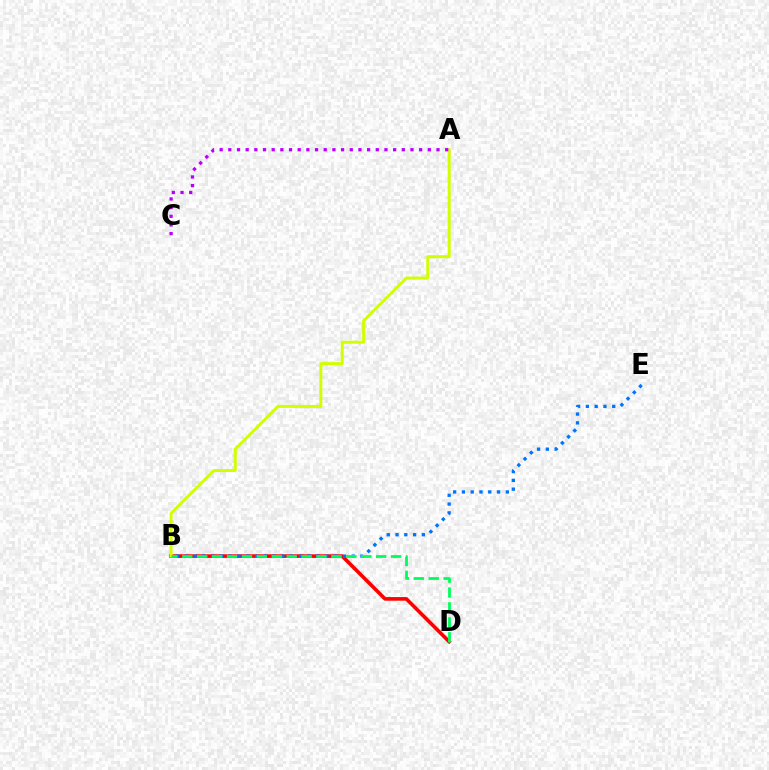{('B', 'D'): [{'color': '#ff0000', 'line_style': 'solid', 'thickness': 2.61}, {'color': '#00ff5c', 'line_style': 'dashed', 'thickness': 2.03}], ('B', 'E'): [{'color': '#0074ff', 'line_style': 'dotted', 'thickness': 2.39}], ('A', 'B'): [{'color': '#d1ff00', 'line_style': 'solid', 'thickness': 2.15}], ('A', 'C'): [{'color': '#b900ff', 'line_style': 'dotted', 'thickness': 2.36}]}